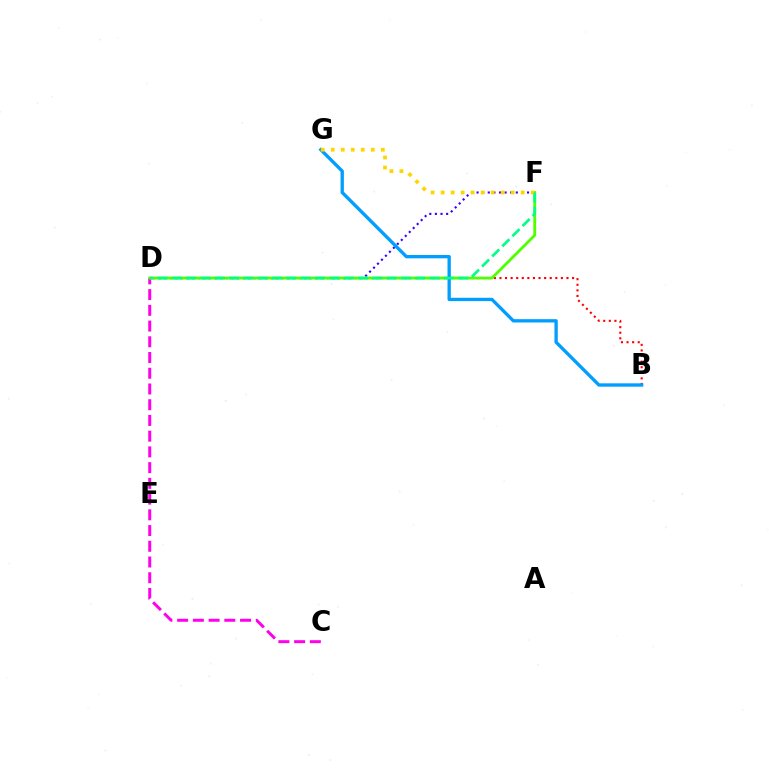{('B', 'D'): [{'color': '#ff0000', 'line_style': 'dotted', 'thickness': 1.52}], ('D', 'F'): [{'color': '#3700ff', 'line_style': 'dotted', 'thickness': 1.52}, {'color': '#4fff00', 'line_style': 'solid', 'thickness': 2.02}, {'color': '#00ff86', 'line_style': 'dashed', 'thickness': 1.94}], ('C', 'D'): [{'color': '#ff00ed', 'line_style': 'dashed', 'thickness': 2.14}], ('B', 'G'): [{'color': '#009eff', 'line_style': 'solid', 'thickness': 2.39}], ('F', 'G'): [{'color': '#ffd500', 'line_style': 'dotted', 'thickness': 2.72}]}